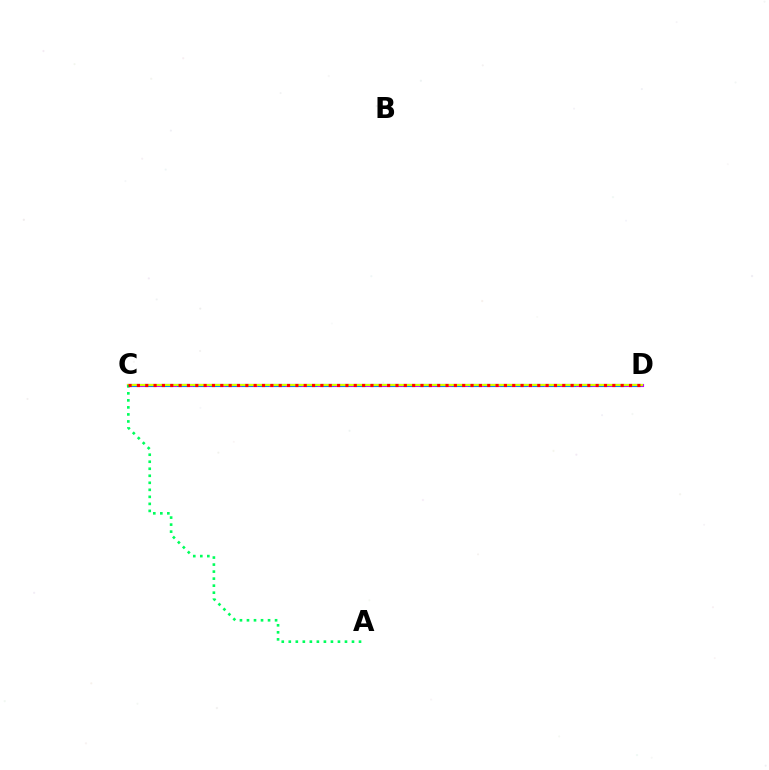{('C', 'D'): [{'color': '#b900ff', 'line_style': 'solid', 'thickness': 2.24}, {'color': '#0074ff', 'line_style': 'dashed', 'thickness': 2.2}, {'color': '#d1ff00', 'line_style': 'solid', 'thickness': 1.56}, {'color': '#ff0000', 'line_style': 'dotted', 'thickness': 2.27}], ('A', 'C'): [{'color': '#00ff5c', 'line_style': 'dotted', 'thickness': 1.91}]}